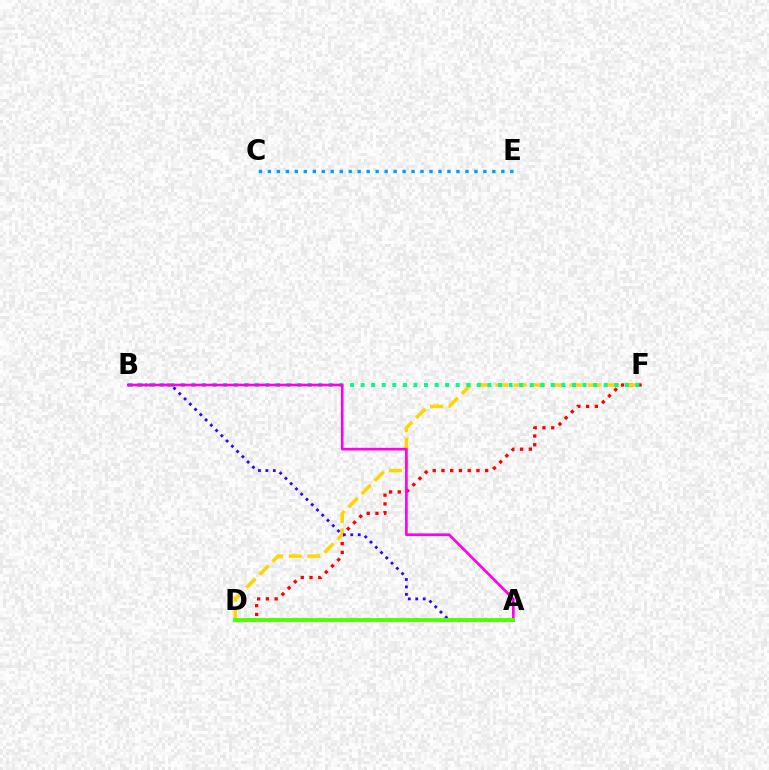{('D', 'F'): [{'color': '#ff0000', 'line_style': 'dotted', 'thickness': 2.38}, {'color': '#ffd500', 'line_style': 'dashed', 'thickness': 2.52}], ('A', 'B'): [{'color': '#3700ff', 'line_style': 'dotted', 'thickness': 2.02}, {'color': '#ff00ed', 'line_style': 'solid', 'thickness': 1.91}], ('B', 'F'): [{'color': '#00ff86', 'line_style': 'dotted', 'thickness': 2.87}], ('C', 'E'): [{'color': '#009eff', 'line_style': 'dotted', 'thickness': 2.44}], ('A', 'D'): [{'color': '#4fff00', 'line_style': 'solid', 'thickness': 2.77}]}